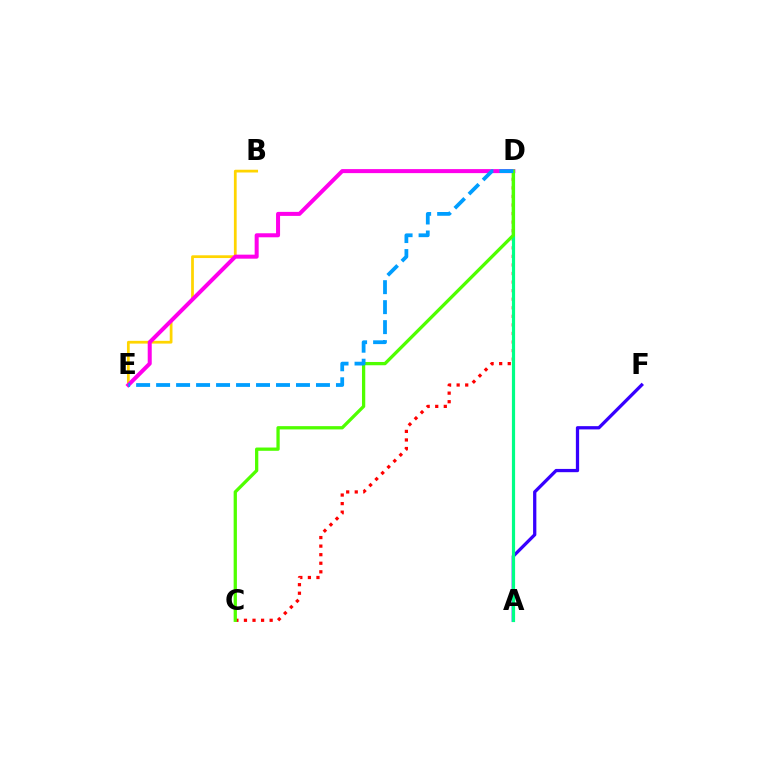{('B', 'E'): [{'color': '#ffd500', 'line_style': 'solid', 'thickness': 1.98}], ('A', 'F'): [{'color': '#3700ff', 'line_style': 'solid', 'thickness': 2.35}], ('C', 'D'): [{'color': '#ff0000', 'line_style': 'dotted', 'thickness': 2.33}, {'color': '#4fff00', 'line_style': 'solid', 'thickness': 2.36}], ('D', 'E'): [{'color': '#ff00ed', 'line_style': 'solid', 'thickness': 2.89}, {'color': '#009eff', 'line_style': 'dashed', 'thickness': 2.71}], ('A', 'D'): [{'color': '#00ff86', 'line_style': 'solid', 'thickness': 2.3}]}